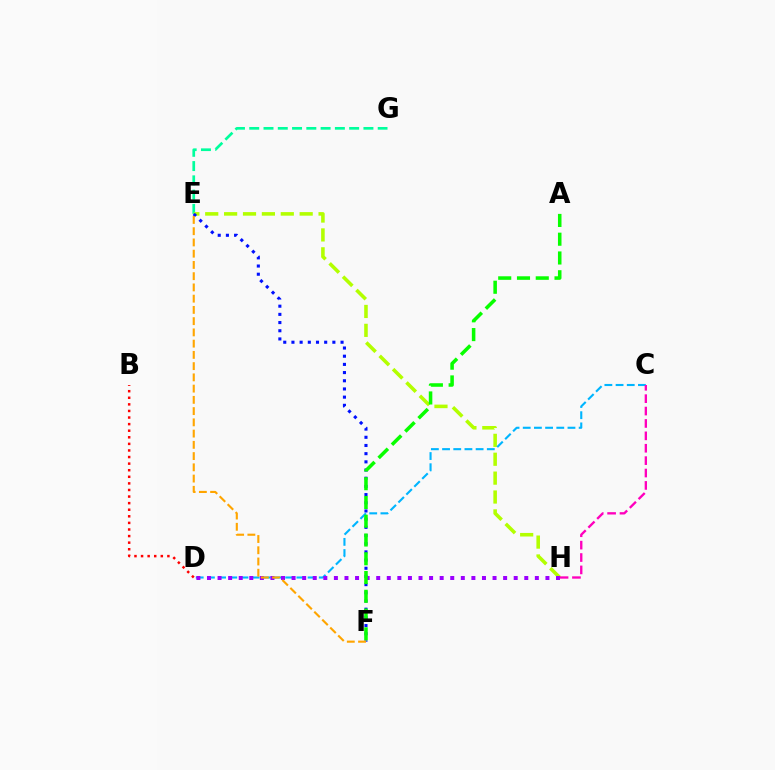{('E', 'G'): [{'color': '#00ff9d', 'line_style': 'dashed', 'thickness': 1.94}], ('E', 'H'): [{'color': '#b3ff00', 'line_style': 'dashed', 'thickness': 2.57}], ('C', 'D'): [{'color': '#00b5ff', 'line_style': 'dashed', 'thickness': 1.52}], ('E', 'F'): [{'color': '#0010ff', 'line_style': 'dotted', 'thickness': 2.22}, {'color': '#ffa500', 'line_style': 'dashed', 'thickness': 1.53}], ('D', 'H'): [{'color': '#9b00ff', 'line_style': 'dotted', 'thickness': 2.87}], ('A', 'F'): [{'color': '#08ff00', 'line_style': 'dashed', 'thickness': 2.55}], ('B', 'D'): [{'color': '#ff0000', 'line_style': 'dotted', 'thickness': 1.79}], ('C', 'H'): [{'color': '#ff00bd', 'line_style': 'dashed', 'thickness': 1.68}]}